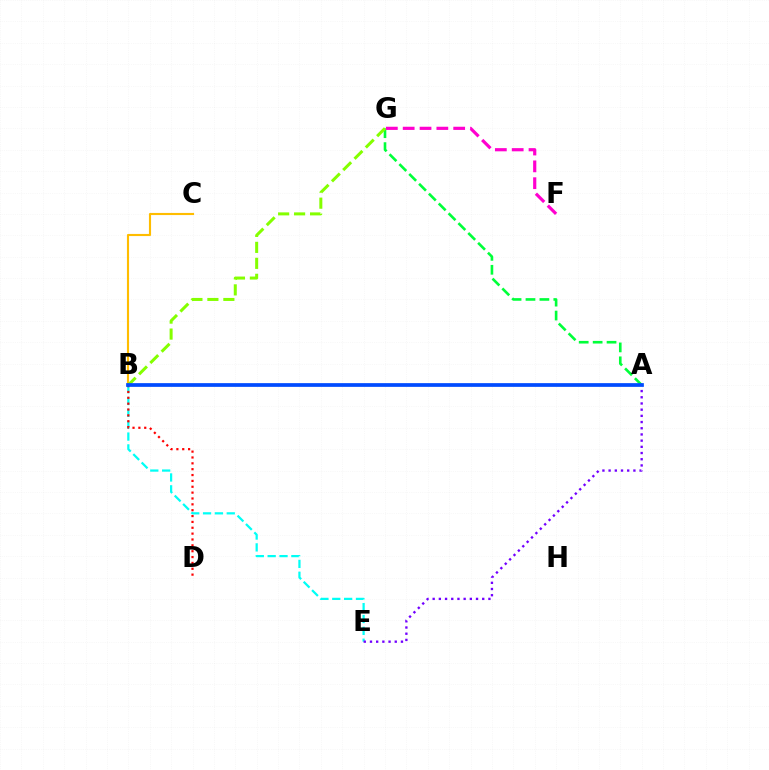{('A', 'G'): [{'color': '#00ff39', 'line_style': 'dashed', 'thickness': 1.89}], ('B', 'C'): [{'color': '#ffbd00', 'line_style': 'solid', 'thickness': 1.53}], ('B', 'E'): [{'color': '#00fff6', 'line_style': 'dashed', 'thickness': 1.61}], ('B', 'G'): [{'color': '#84ff00', 'line_style': 'dashed', 'thickness': 2.17}], ('A', 'E'): [{'color': '#7200ff', 'line_style': 'dotted', 'thickness': 1.68}], ('B', 'D'): [{'color': '#ff0000', 'line_style': 'dotted', 'thickness': 1.59}], ('A', 'B'): [{'color': '#004bff', 'line_style': 'solid', 'thickness': 2.68}], ('F', 'G'): [{'color': '#ff00cf', 'line_style': 'dashed', 'thickness': 2.29}]}